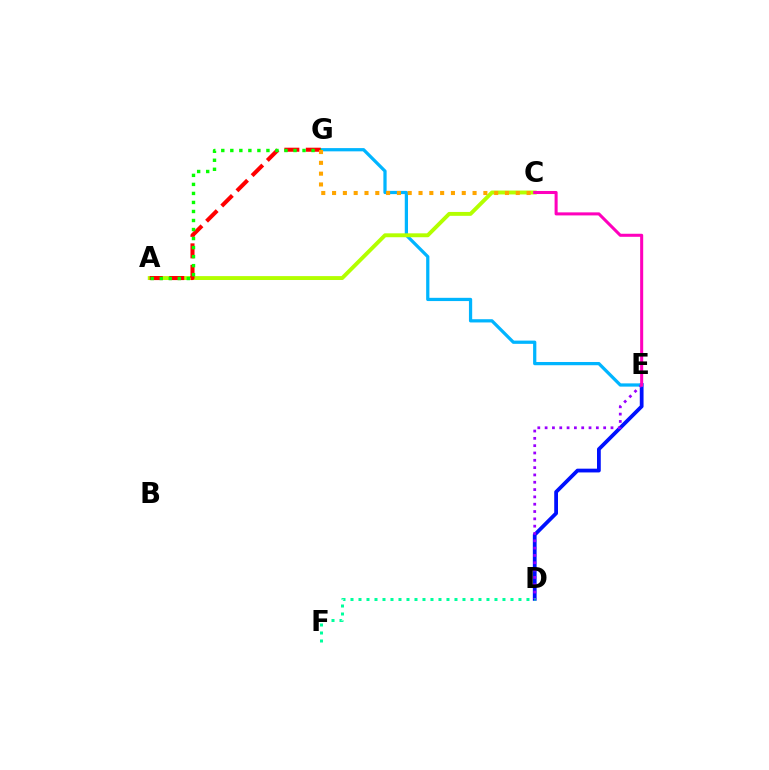{('D', 'E'): [{'color': '#0010ff', 'line_style': 'solid', 'thickness': 2.71}, {'color': '#9b00ff', 'line_style': 'dotted', 'thickness': 1.99}], ('E', 'G'): [{'color': '#00b5ff', 'line_style': 'solid', 'thickness': 2.33}], ('A', 'C'): [{'color': '#b3ff00', 'line_style': 'solid', 'thickness': 2.81}], ('A', 'G'): [{'color': '#ff0000', 'line_style': 'dashed', 'thickness': 2.92}, {'color': '#08ff00', 'line_style': 'dotted', 'thickness': 2.45}], ('C', 'G'): [{'color': '#ffa500', 'line_style': 'dotted', 'thickness': 2.94}], ('C', 'E'): [{'color': '#ff00bd', 'line_style': 'solid', 'thickness': 2.19}], ('D', 'F'): [{'color': '#00ff9d', 'line_style': 'dotted', 'thickness': 2.17}]}